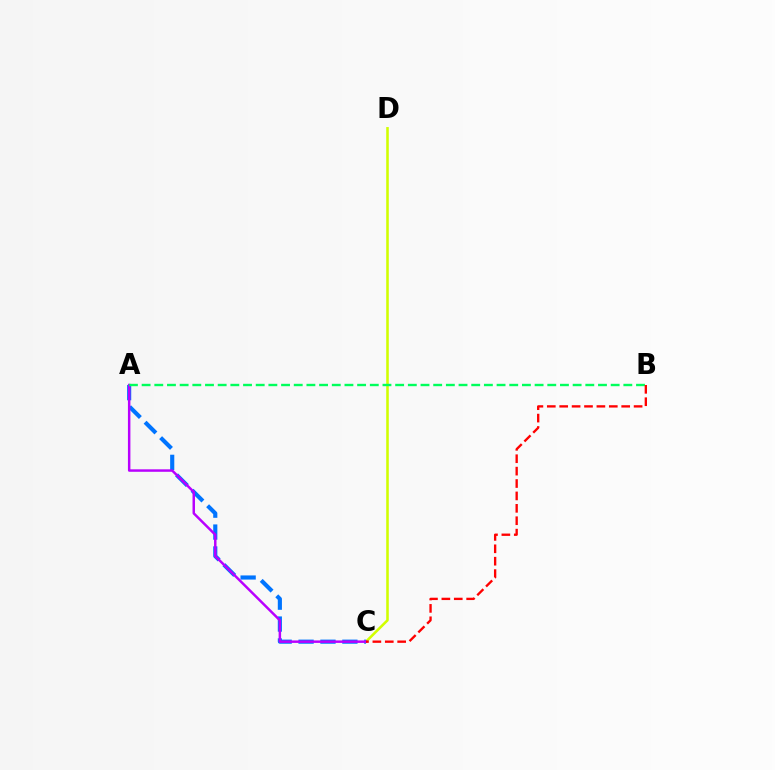{('C', 'D'): [{'color': '#d1ff00', 'line_style': 'solid', 'thickness': 1.84}], ('A', 'C'): [{'color': '#0074ff', 'line_style': 'dashed', 'thickness': 2.98}, {'color': '#b900ff', 'line_style': 'solid', 'thickness': 1.78}], ('A', 'B'): [{'color': '#00ff5c', 'line_style': 'dashed', 'thickness': 1.72}], ('B', 'C'): [{'color': '#ff0000', 'line_style': 'dashed', 'thickness': 1.68}]}